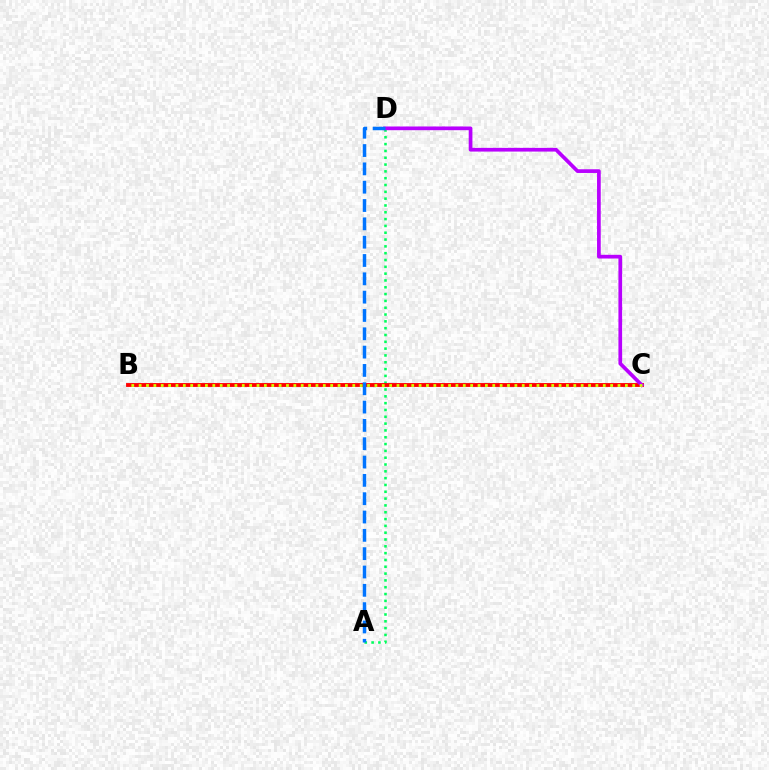{('A', 'D'): [{'color': '#00ff5c', 'line_style': 'dotted', 'thickness': 1.85}, {'color': '#0074ff', 'line_style': 'dashed', 'thickness': 2.49}], ('B', 'C'): [{'color': '#ff0000', 'line_style': 'solid', 'thickness': 2.77}, {'color': '#d1ff00', 'line_style': 'dotted', 'thickness': 2.0}], ('C', 'D'): [{'color': '#b900ff', 'line_style': 'solid', 'thickness': 2.67}]}